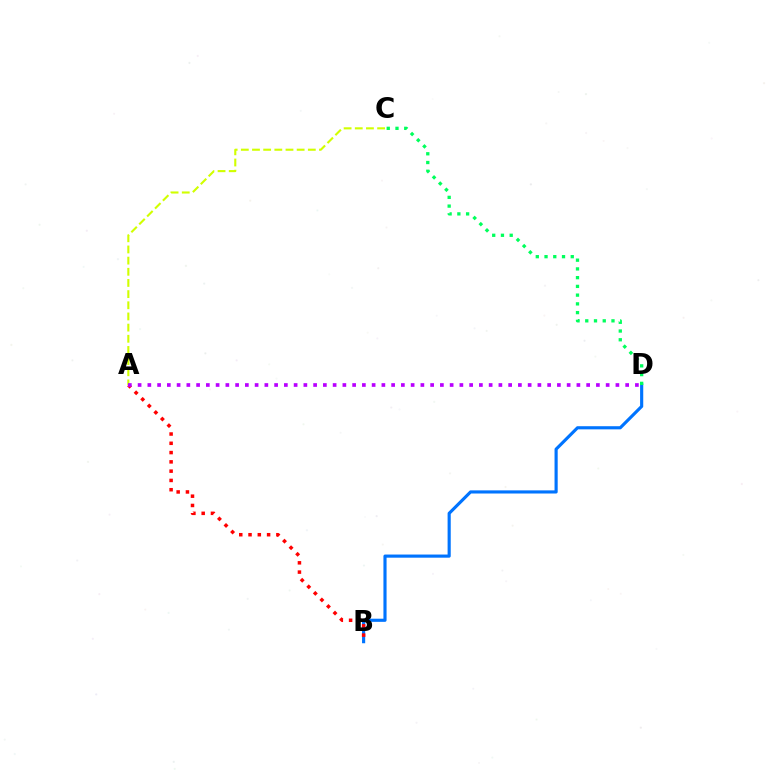{('A', 'C'): [{'color': '#d1ff00', 'line_style': 'dashed', 'thickness': 1.52}], ('B', 'D'): [{'color': '#0074ff', 'line_style': 'solid', 'thickness': 2.26}], ('A', 'B'): [{'color': '#ff0000', 'line_style': 'dotted', 'thickness': 2.52}], ('A', 'D'): [{'color': '#b900ff', 'line_style': 'dotted', 'thickness': 2.65}], ('C', 'D'): [{'color': '#00ff5c', 'line_style': 'dotted', 'thickness': 2.37}]}